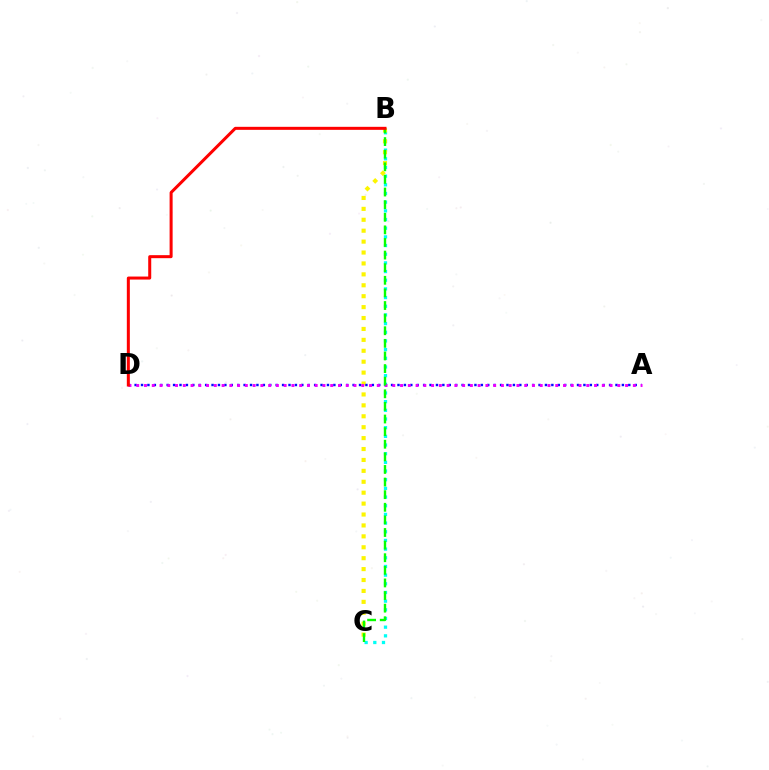{('B', 'C'): [{'color': '#00fff6', 'line_style': 'dotted', 'thickness': 2.36}, {'color': '#fcf500', 'line_style': 'dotted', 'thickness': 2.97}, {'color': '#08ff00', 'line_style': 'dashed', 'thickness': 1.71}], ('A', 'D'): [{'color': '#0010ff', 'line_style': 'dotted', 'thickness': 1.74}, {'color': '#ee00ff', 'line_style': 'dotted', 'thickness': 2.11}], ('B', 'D'): [{'color': '#ff0000', 'line_style': 'solid', 'thickness': 2.17}]}